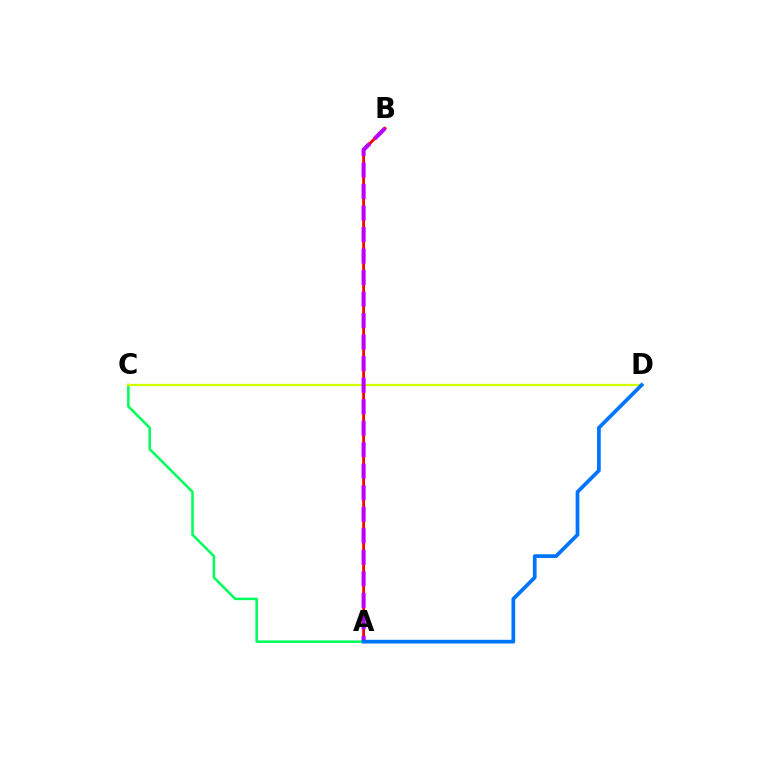{('A', 'C'): [{'color': '#00ff5c', 'line_style': 'solid', 'thickness': 1.83}], ('A', 'B'): [{'color': '#ff0000', 'line_style': 'solid', 'thickness': 2.04}, {'color': '#b900ff', 'line_style': 'dashed', 'thickness': 2.92}], ('C', 'D'): [{'color': '#d1ff00', 'line_style': 'solid', 'thickness': 1.64}], ('A', 'D'): [{'color': '#0074ff', 'line_style': 'solid', 'thickness': 2.68}]}